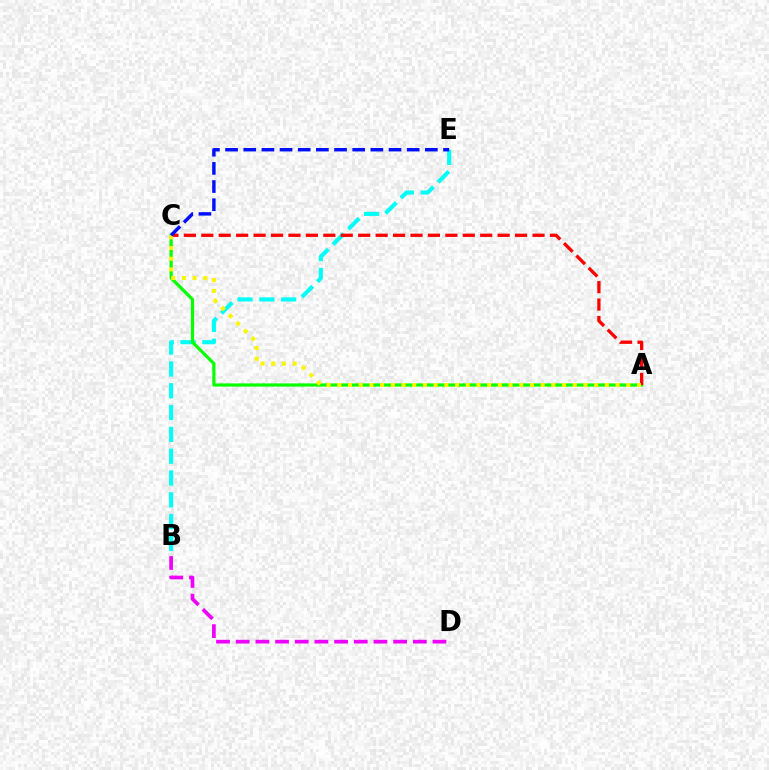{('B', 'E'): [{'color': '#00fff6', 'line_style': 'dashed', 'thickness': 2.96}], ('A', 'C'): [{'color': '#08ff00', 'line_style': 'solid', 'thickness': 2.3}, {'color': '#ff0000', 'line_style': 'dashed', 'thickness': 2.37}, {'color': '#fcf500', 'line_style': 'dotted', 'thickness': 2.91}], ('B', 'D'): [{'color': '#ee00ff', 'line_style': 'dashed', 'thickness': 2.67}], ('C', 'E'): [{'color': '#0010ff', 'line_style': 'dashed', 'thickness': 2.47}]}